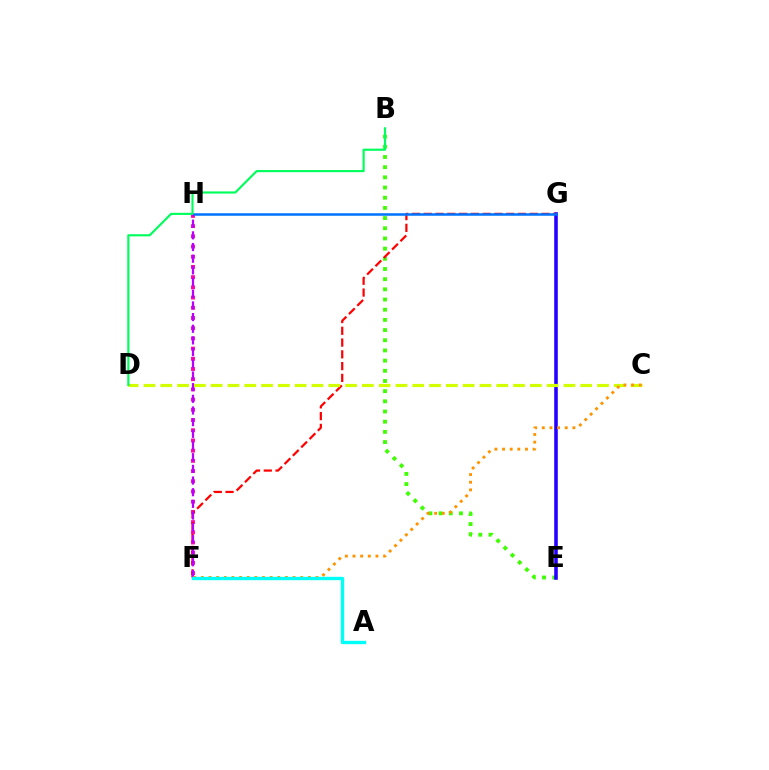{('B', 'E'): [{'color': '#3dff00', 'line_style': 'dotted', 'thickness': 2.77}], ('E', 'G'): [{'color': '#2500ff', 'line_style': 'solid', 'thickness': 2.58}], ('F', 'H'): [{'color': '#ff00ac', 'line_style': 'dotted', 'thickness': 2.77}, {'color': '#b900ff', 'line_style': 'dashed', 'thickness': 1.59}], ('F', 'G'): [{'color': '#ff0000', 'line_style': 'dashed', 'thickness': 1.6}], ('G', 'H'): [{'color': '#0074ff', 'line_style': 'solid', 'thickness': 1.82}], ('C', 'D'): [{'color': '#d1ff00', 'line_style': 'dashed', 'thickness': 2.28}], ('C', 'F'): [{'color': '#ff9400', 'line_style': 'dotted', 'thickness': 2.08}], ('B', 'D'): [{'color': '#00ff5c', 'line_style': 'solid', 'thickness': 1.55}], ('A', 'F'): [{'color': '#00fff6', 'line_style': 'solid', 'thickness': 2.41}]}